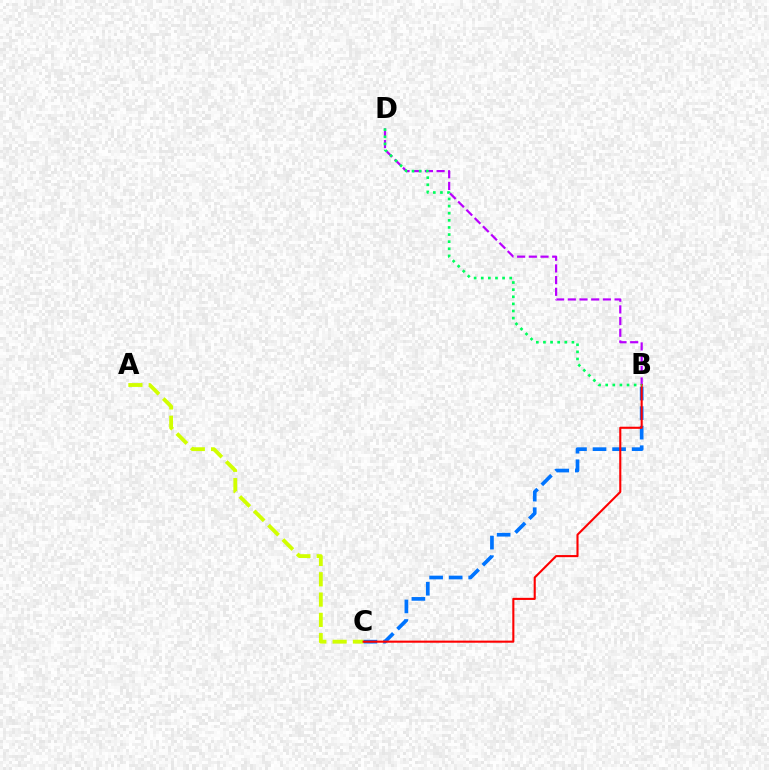{('A', 'C'): [{'color': '#d1ff00', 'line_style': 'dashed', 'thickness': 2.76}], ('B', 'C'): [{'color': '#0074ff', 'line_style': 'dashed', 'thickness': 2.66}, {'color': '#ff0000', 'line_style': 'solid', 'thickness': 1.51}], ('B', 'D'): [{'color': '#b900ff', 'line_style': 'dashed', 'thickness': 1.59}, {'color': '#00ff5c', 'line_style': 'dotted', 'thickness': 1.93}]}